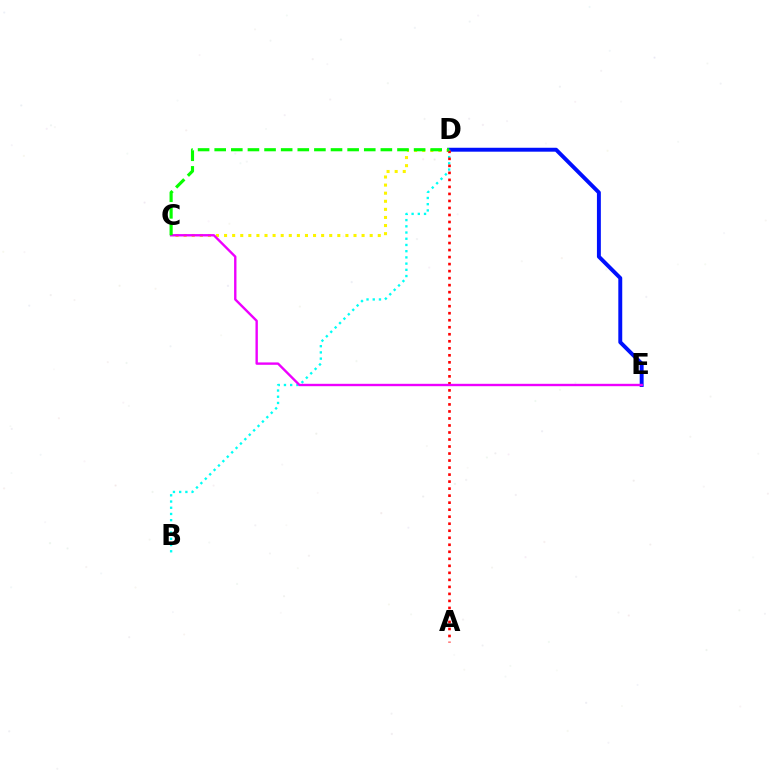{('C', 'D'): [{'color': '#fcf500', 'line_style': 'dotted', 'thickness': 2.2}, {'color': '#08ff00', 'line_style': 'dashed', 'thickness': 2.26}], ('D', 'E'): [{'color': '#0010ff', 'line_style': 'solid', 'thickness': 2.82}], ('B', 'D'): [{'color': '#00fff6', 'line_style': 'dotted', 'thickness': 1.69}], ('A', 'D'): [{'color': '#ff0000', 'line_style': 'dotted', 'thickness': 1.91}], ('C', 'E'): [{'color': '#ee00ff', 'line_style': 'solid', 'thickness': 1.72}]}